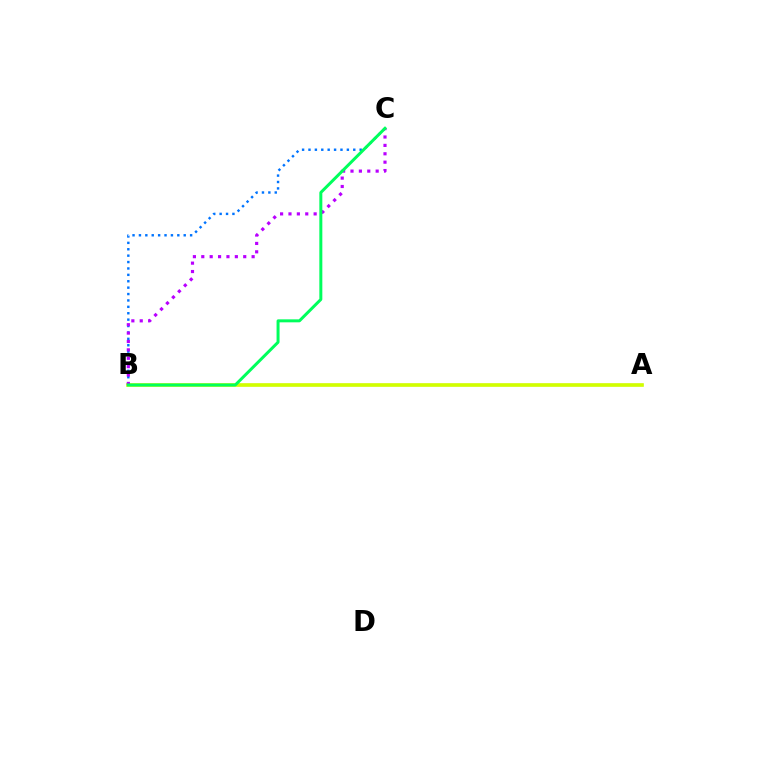{('B', 'C'): [{'color': '#0074ff', 'line_style': 'dotted', 'thickness': 1.74}, {'color': '#b900ff', 'line_style': 'dotted', 'thickness': 2.28}, {'color': '#00ff5c', 'line_style': 'solid', 'thickness': 2.15}], ('A', 'B'): [{'color': '#ff0000', 'line_style': 'solid', 'thickness': 1.53}, {'color': '#d1ff00', 'line_style': 'solid', 'thickness': 2.61}]}